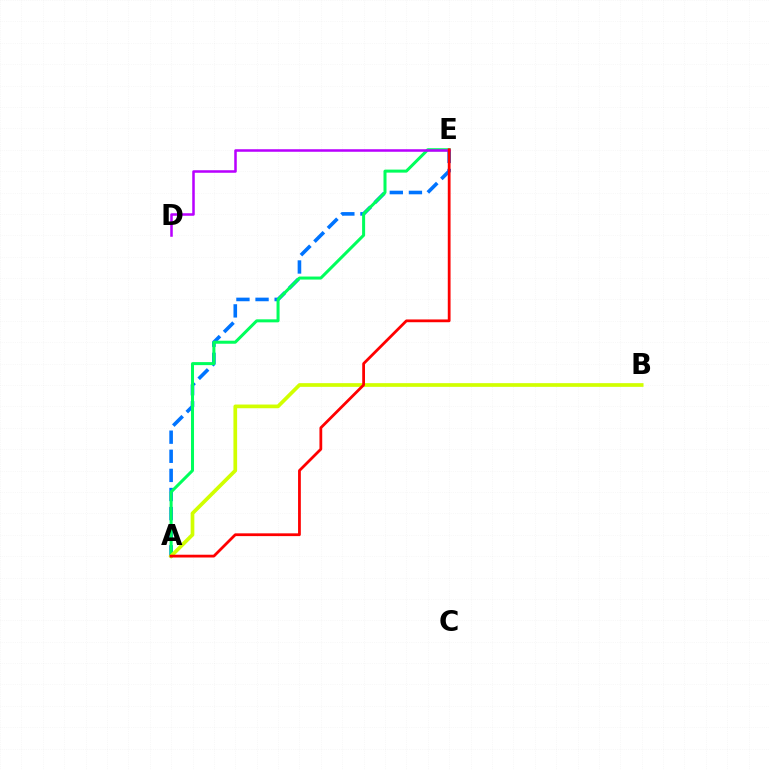{('A', 'E'): [{'color': '#0074ff', 'line_style': 'dashed', 'thickness': 2.6}, {'color': '#00ff5c', 'line_style': 'solid', 'thickness': 2.17}, {'color': '#ff0000', 'line_style': 'solid', 'thickness': 2.0}], ('D', 'E'): [{'color': '#b900ff', 'line_style': 'solid', 'thickness': 1.82}], ('A', 'B'): [{'color': '#d1ff00', 'line_style': 'solid', 'thickness': 2.66}]}